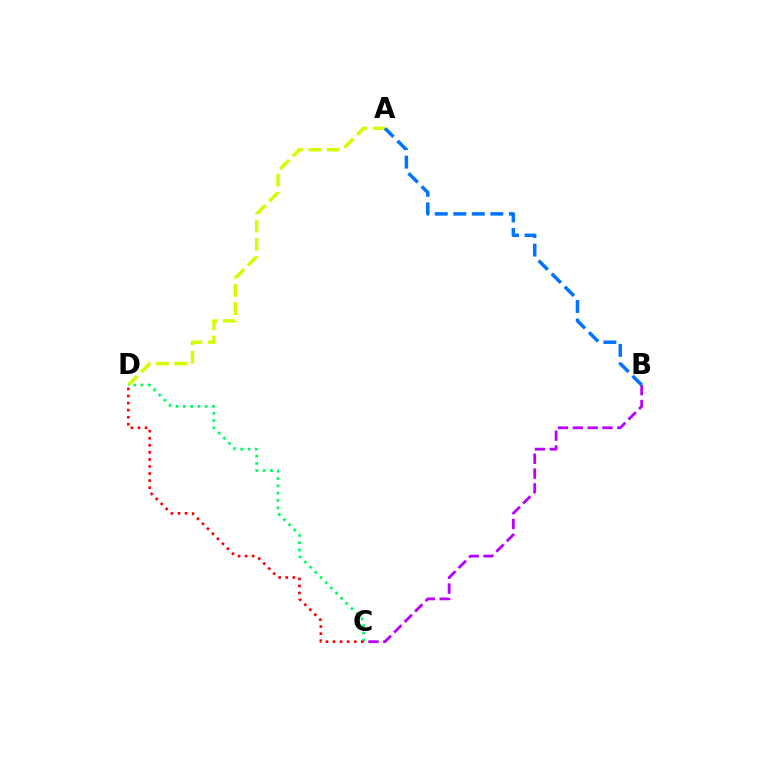{('A', 'D'): [{'color': '#d1ff00', 'line_style': 'dashed', 'thickness': 2.48}], ('B', 'C'): [{'color': '#b900ff', 'line_style': 'dashed', 'thickness': 2.01}], ('C', 'D'): [{'color': '#00ff5c', 'line_style': 'dotted', 'thickness': 1.98}, {'color': '#ff0000', 'line_style': 'dotted', 'thickness': 1.92}], ('A', 'B'): [{'color': '#0074ff', 'line_style': 'dashed', 'thickness': 2.52}]}